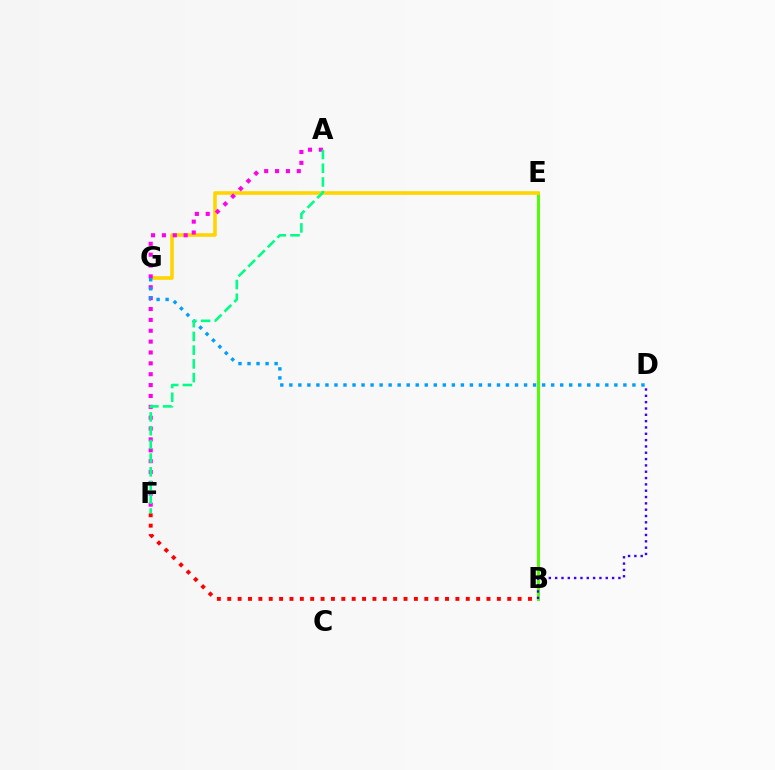{('B', 'F'): [{'color': '#ff0000', 'line_style': 'dotted', 'thickness': 2.82}], ('B', 'E'): [{'color': '#4fff00', 'line_style': 'solid', 'thickness': 2.13}], ('E', 'G'): [{'color': '#ffd500', 'line_style': 'solid', 'thickness': 2.61}], ('A', 'F'): [{'color': '#ff00ed', 'line_style': 'dotted', 'thickness': 2.95}, {'color': '#00ff86', 'line_style': 'dashed', 'thickness': 1.86}], ('D', 'G'): [{'color': '#009eff', 'line_style': 'dotted', 'thickness': 2.45}], ('B', 'D'): [{'color': '#3700ff', 'line_style': 'dotted', 'thickness': 1.72}]}